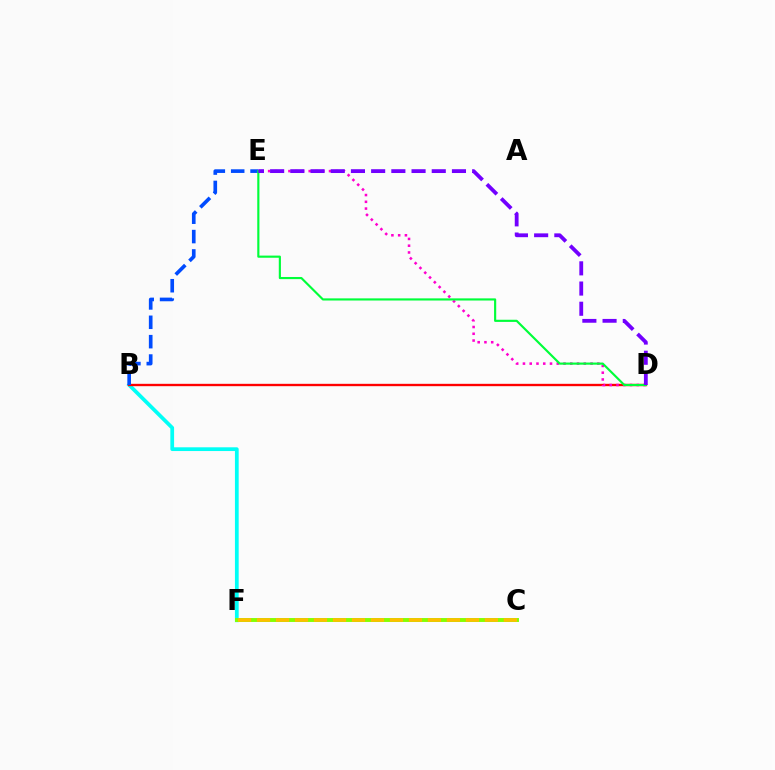{('B', 'F'): [{'color': '#00fff6', 'line_style': 'solid', 'thickness': 2.69}], ('B', 'D'): [{'color': '#ff0000', 'line_style': 'solid', 'thickness': 1.69}], ('C', 'F'): [{'color': '#84ff00', 'line_style': 'solid', 'thickness': 2.82}, {'color': '#ffbd00', 'line_style': 'dashed', 'thickness': 2.58}], ('D', 'E'): [{'color': '#ff00cf', 'line_style': 'dotted', 'thickness': 1.84}, {'color': '#00ff39', 'line_style': 'solid', 'thickness': 1.55}, {'color': '#7200ff', 'line_style': 'dashed', 'thickness': 2.74}], ('B', 'E'): [{'color': '#004bff', 'line_style': 'dashed', 'thickness': 2.63}]}